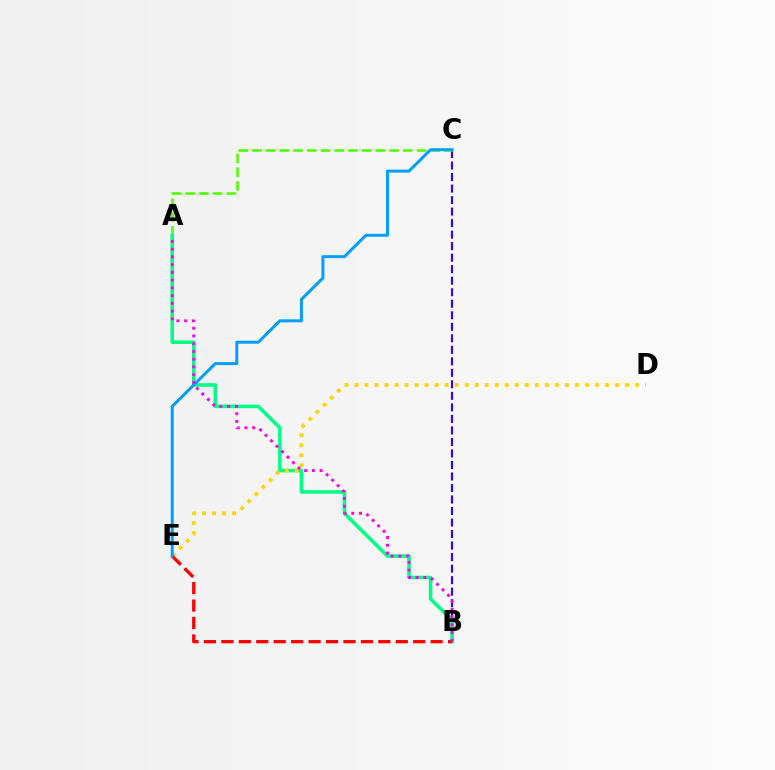{('B', 'C'): [{'color': '#3700ff', 'line_style': 'dashed', 'thickness': 1.56}], ('A', 'C'): [{'color': '#4fff00', 'line_style': 'dashed', 'thickness': 1.86}], ('A', 'B'): [{'color': '#00ff86', 'line_style': 'solid', 'thickness': 2.54}, {'color': '#ff00ed', 'line_style': 'dotted', 'thickness': 2.1}], ('D', 'E'): [{'color': '#ffd500', 'line_style': 'dotted', 'thickness': 2.72}], ('B', 'E'): [{'color': '#ff0000', 'line_style': 'dashed', 'thickness': 2.37}], ('C', 'E'): [{'color': '#009eff', 'line_style': 'solid', 'thickness': 2.14}]}